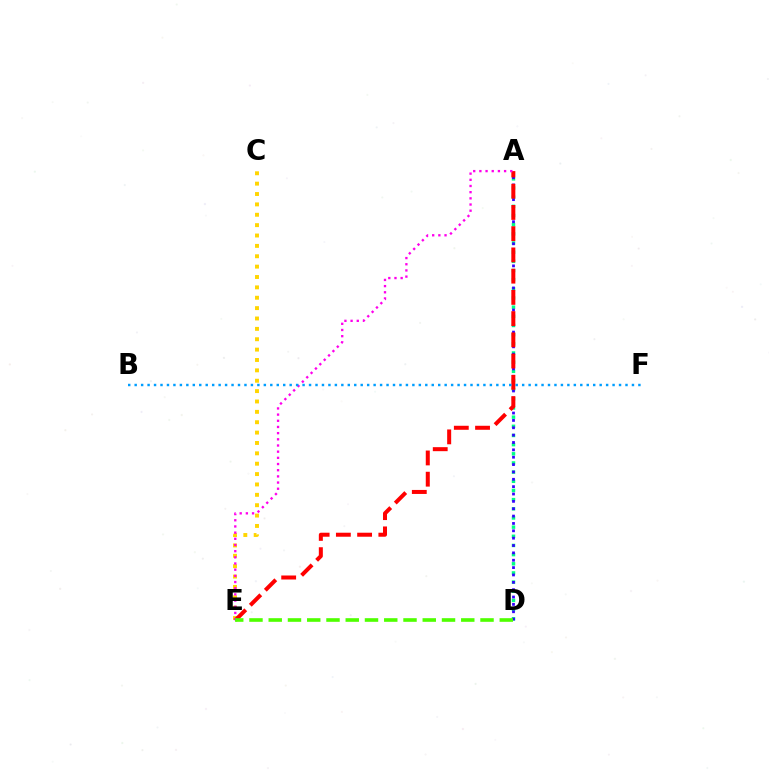{('C', 'E'): [{'color': '#ffd500', 'line_style': 'dotted', 'thickness': 2.82}], ('A', 'D'): [{'color': '#00ff86', 'line_style': 'dotted', 'thickness': 2.49}, {'color': '#3700ff', 'line_style': 'dotted', 'thickness': 2.0}], ('A', 'E'): [{'color': '#ff0000', 'line_style': 'dashed', 'thickness': 2.88}, {'color': '#ff00ed', 'line_style': 'dotted', 'thickness': 1.68}], ('B', 'F'): [{'color': '#009eff', 'line_style': 'dotted', 'thickness': 1.75}], ('D', 'E'): [{'color': '#4fff00', 'line_style': 'dashed', 'thickness': 2.62}]}